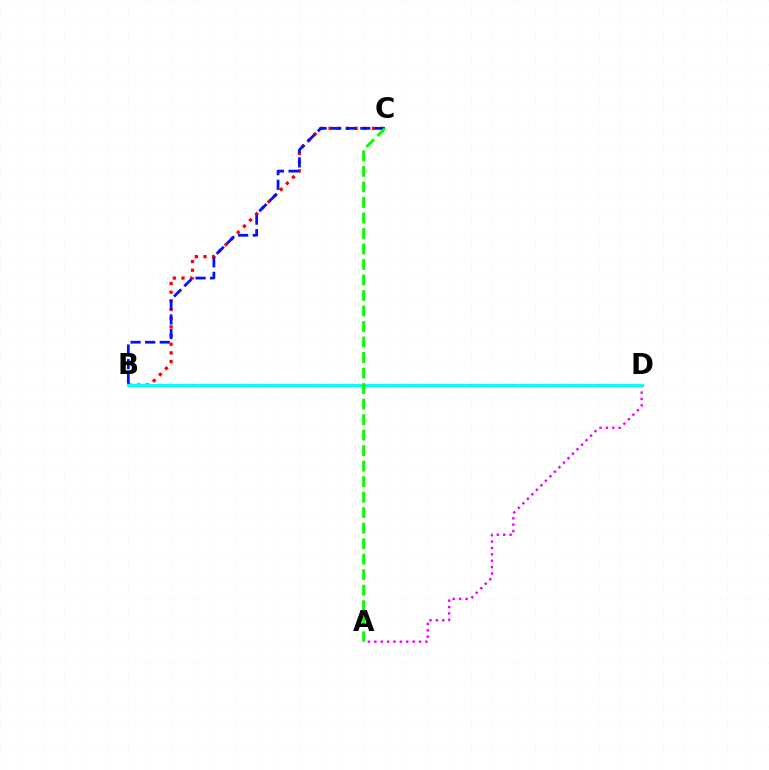{('B', 'C'): [{'color': '#ff0000', 'line_style': 'dotted', 'thickness': 2.36}, {'color': '#0010ff', 'line_style': 'dashed', 'thickness': 1.98}], ('B', 'D'): [{'color': '#fcf500', 'line_style': 'dashed', 'thickness': 2.43}, {'color': '#00fff6', 'line_style': 'solid', 'thickness': 2.11}], ('A', 'D'): [{'color': '#ee00ff', 'line_style': 'dotted', 'thickness': 1.73}], ('A', 'C'): [{'color': '#08ff00', 'line_style': 'dashed', 'thickness': 2.11}]}